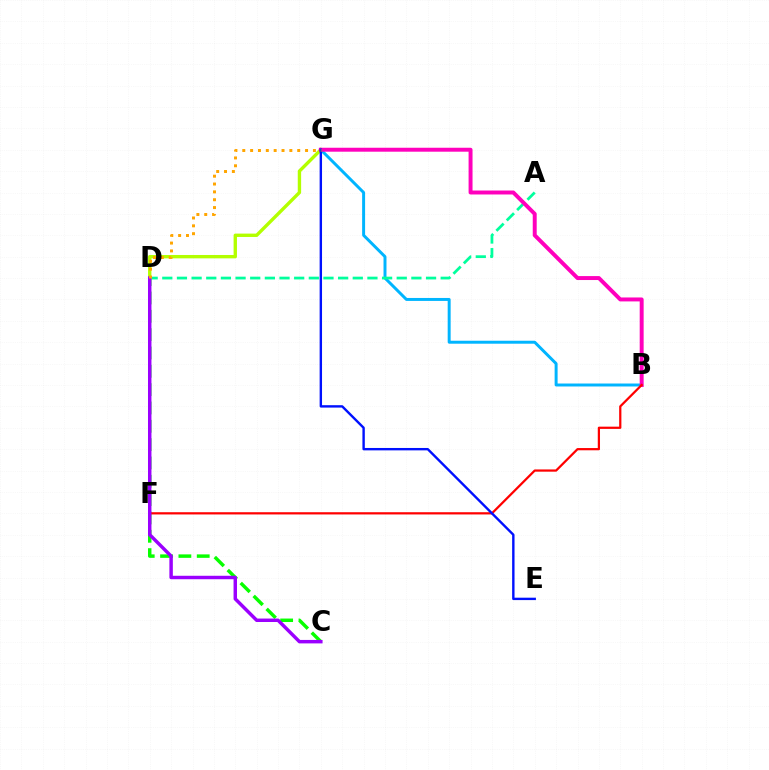{('B', 'G'): [{'color': '#00b5ff', 'line_style': 'solid', 'thickness': 2.14}, {'color': '#ff00bd', 'line_style': 'solid', 'thickness': 2.84}], ('C', 'D'): [{'color': '#08ff00', 'line_style': 'dashed', 'thickness': 2.49}, {'color': '#9b00ff', 'line_style': 'solid', 'thickness': 2.49}], ('A', 'D'): [{'color': '#00ff9d', 'line_style': 'dashed', 'thickness': 1.99}], ('D', 'G'): [{'color': '#b3ff00', 'line_style': 'solid', 'thickness': 2.43}, {'color': '#ffa500', 'line_style': 'dotted', 'thickness': 2.13}], ('B', 'F'): [{'color': '#ff0000', 'line_style': 'solid', 'thickness': 1.61}], ('E', 'G'): [{'color': '#0010ff', 'line_style': 'solid', 'thickness': 1.72}]}